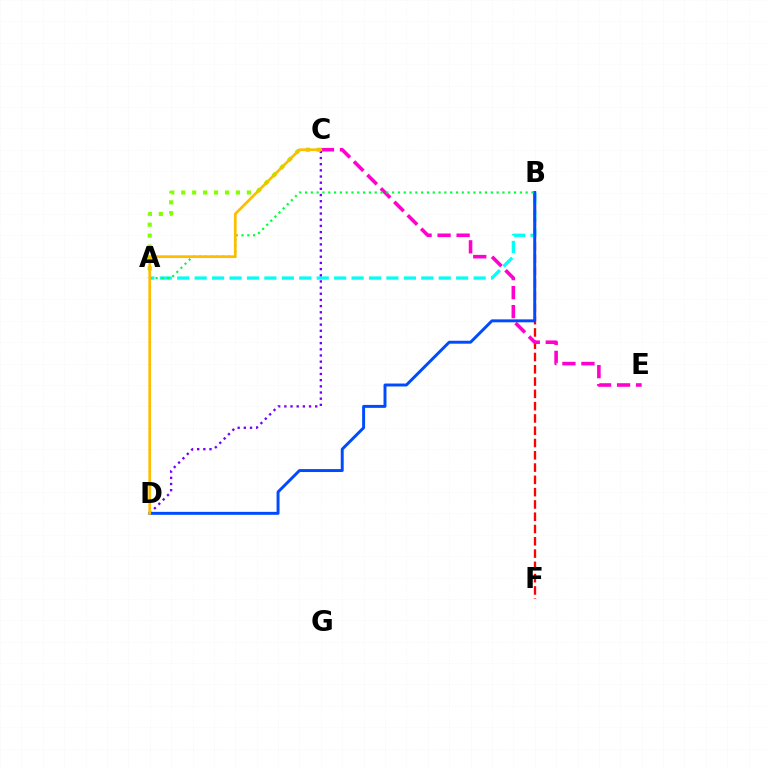{('B', 'F'): [{'color': '#ff0000', 'line_style': 'dashed', 'thickness': 1.67}], ('C', 'E'): [{'color': '#ff00cf', 'line_style': 'dashed', 'thickness': 2.58}], ('A', 'B'): [{'color': '#00fff6', 'line_style': 'dashed', 'thickness': 2.37}, {'color': '#00ff39', 'line_style': 'dotted', 'thickness': 1.58}], ('B', 'D'): [{'color': '#004bff', 'line_style': 'solid', 'thickness': 2.12}], ('C', 'D'): [{'color': '#7200ff', 'line_style': 'dotted', 'thickness': 1.68}, {'color': '#ffbd00', 'line_style': 'solid', 'thickness': 1.97}], ('A', 'C'): [{'color': '#84ff00', 'line_style': 'dotted', 'thickness': 2.97}]}